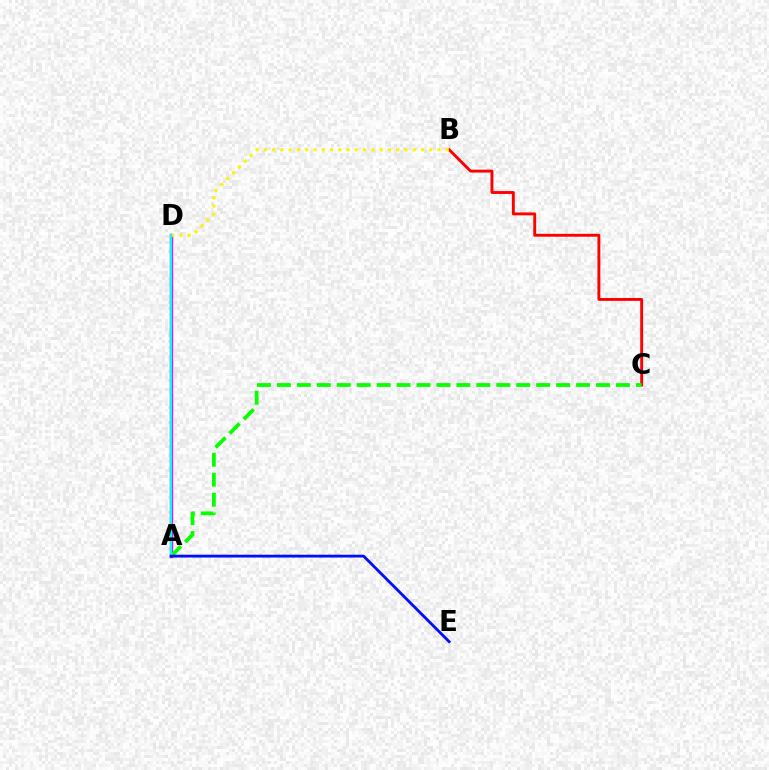{('A', 'D'): [{'color': '#ee00ff', 'line_style': 'solid', 'thickness': 2.42}, {'color': '#00fff6', 'line_style': 'solid', 'thickness': 1.65}], ('B', 'C'): [{'color': '#ff0000', 'line_style': 'solid', 'thickness': 2.08}], ('B', 'D'): [{'color': '#fcf500', 'line_style': 'dotted', 'thickness': 2.25}], ('A', 'C'): [{'color': '#08ff00', 'line_style': 'dashed', 'thickness': 2.71}], ('A', 'E'): [{'color': '#0010ff', 'line_style': 'solid', 'thickness': 2.03}]}